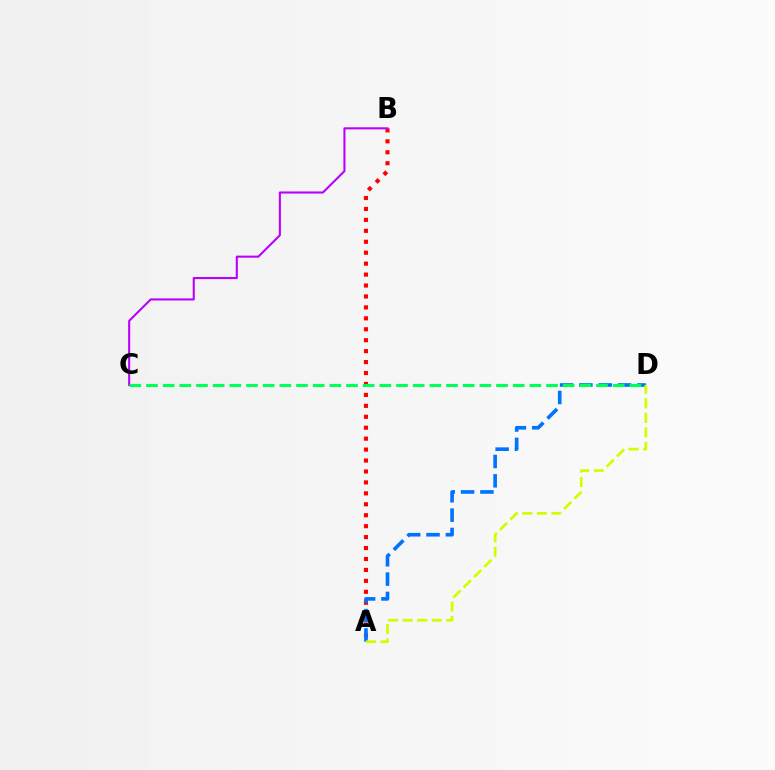{('A', 'B'): [{'color': '#ff0000', 'line_style': 'dotted', 'thickness': 2.97}], ('A', 'D'): [{'color': '#0074ff', 'line_style': 'dashed', 'thickness': 2.63}, {'color': '#d1ff00', 'line_style': 'dashed', 'thickness': 1.97}], ('B', 'C'): [{'color': '#b900ff', 'line_style': 'solid', 'thickness': 1.5}], ('C', 'D'): [{'color': '#00ff5c', 'line_style': 'dashed', 'thickness': 2.26}]}